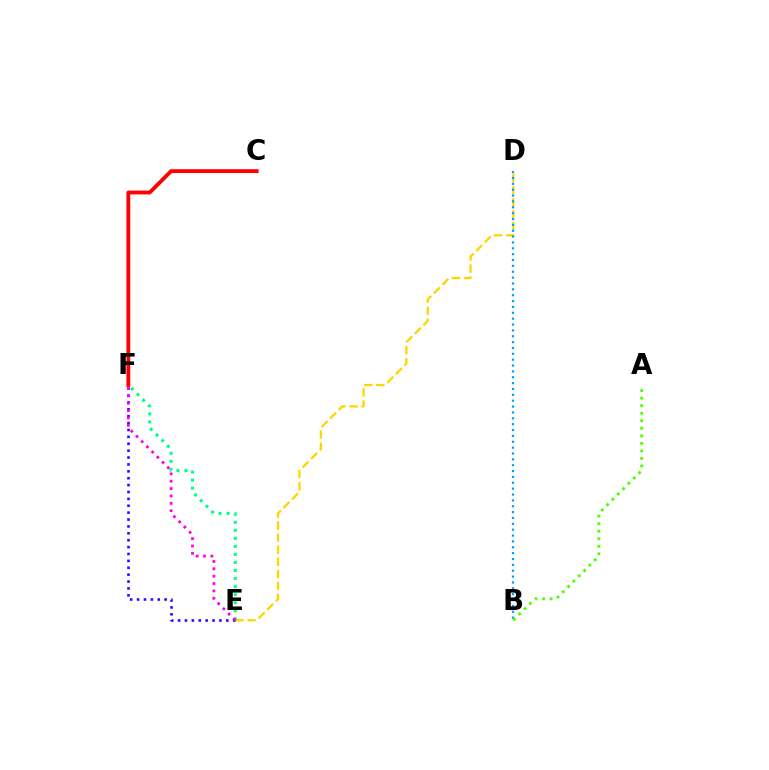{('D', 'E'): [{'color': '#ffd500', 'line_style': 'dashed', 'thickness': 1.64}], ('E', 'F'): [{'color': '#00ff86', 'line_style': 'dotted', 'thickness': 2.19}, {'color': '#3700ff', 'line_style': 'dotted', 'thickness': 1.87}, {'color': '#ff00ed', 'line_style': 'dotted', 'thickness': 2.0}], ('B', 'D'): [{'color': '#009eff', 'line_style': 'dotted', 'thickness': 1.59}], ('A', 'B'): [{'color': '#4fff00', 'line_style': 'dotted', 'thickness': 2.05}], ('C', 'F'): [{'color': '#ff0000', 'line_style': 'solid', 'thickness': 2.75}]}